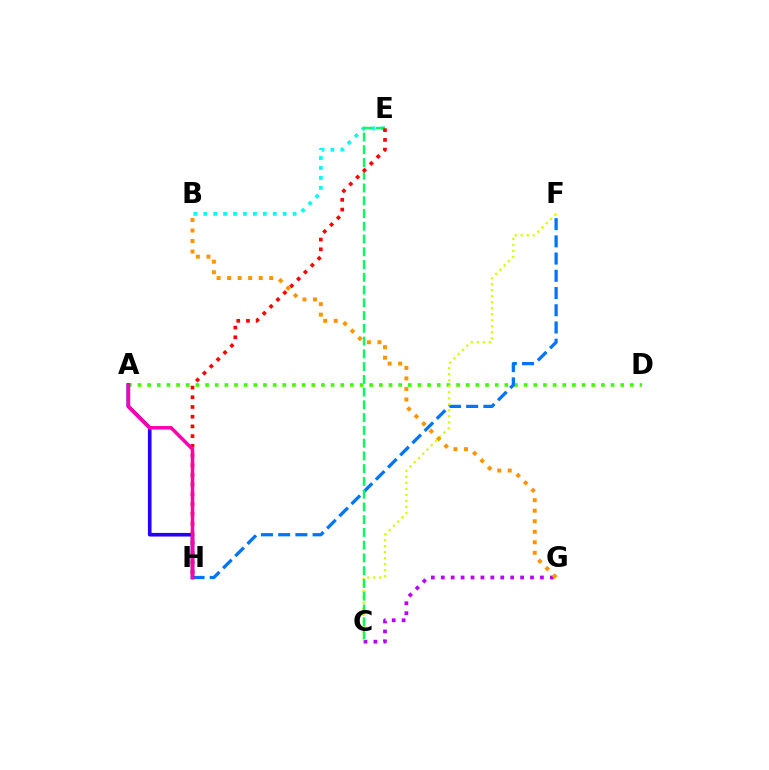{('B', 'E'): [{'color': '#00fff6', 'line_style': 'dotted', 'thickness': 2.7}], ('A', 'D'): [{'color': '#3dff00', 'line_style': 'dotted', 'thickness': 2.62}], ('C', 'G'): [{'color': '#b900ff', 'line_style': 'dotted', 'thickness': 2.69}], ('F', 'H'): [{'color': '#0074ff', 'line_style': 'dashed', 'thickness': 2.34}], ('C', 'F'): [{'color': '#d1ff00', 'line_style': 'dotted', 'thickness': 1.63}], ('C', 'E'): [{'color': '#00ff5c', 'line_style': 'dashed', 'thickness': 1.73}], ('A', 'H'): [{'color': '#2500ff', 'line_style': 'solid', 'thickness': 2.6}, {'color': '#ff00ac', 'line_style': 'solid', 'thickness': 2.52}], ('E', 'H'): [{'color': '#ff0000', 'line_style': 'dotted', 'thickness': 2.64}], ('B', 'G'): [{'color': '#ff9400', 'line_style': 'dotted', 'thickness': 2.86}]}